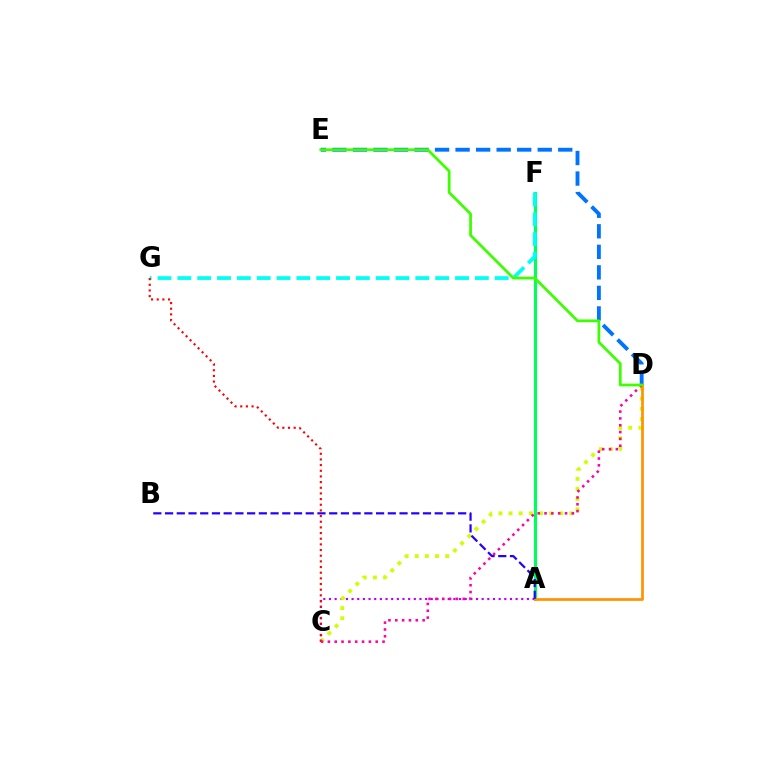{('A', 'F'): [{'color': '#00ff5c', 'line_style': 'solid', 'thickness': 2.25}], ('D', 'E'): [{'color': '#0074ff', 'line_style': 'dashed', 'thickness': 2.79}, {'color': '#3dff00', 'line_style': 'solid', 'thickness': 1.99}], ('A', 'C'): [{'color': '#b900ff', 'line_style': 'dotted', 'thickness': 1.54}], ('C', 'D'): [{'color': '#d1ff00', 'line_style': 'dotted', 'thickness': 2.75}, {'color': '#ff00ac', 'line_style': 'dotted', 'thickness': 1.86}], ('A', 'D'): [{'color': '#ff9400', 'line_style': 'solid', 'thickness': 1.97}], ('F', 'G'): [{'color': '#00fff6', 'line_style': 'dashed', 'thickness': 2.69}], ('C', 'G'): [{'color': '#ff0000', 'line_style': 'dotted', 'thickness': 1.54}], ('A', 'B'): [{'color': '#2500ff', 'line_style': 'dashed', 'thickness': 1.59}]}